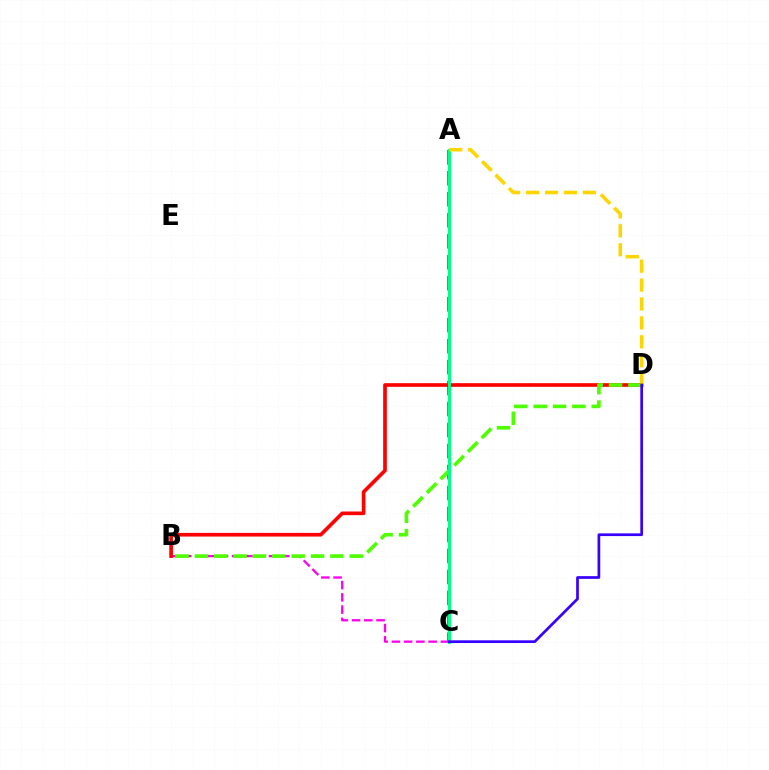{('B', 'C'): [{'color': '#ff00ed', 'line_style': 'dashed', 'thickness': 1.66}], ('A', 'C'): [{'color': '#009eff', 'line_style': 'dashed', 'thickness': 2.85}, {'color': '#00ff86', 'line_style': 'solid', 'thickness': 2.23}], ('B', 'D'): [{'color': '#ff0000', 'line_style': 'solid', 'thickness': 2.64}, {'color': '#4fff00', 'line_style': 'dashed', 'thickness': 2.63}], ('A', 'D'): [{'color': '#ffd500', 'line_style': 'dashed', 'thickness': 2.57}], ('C', 'D'): [{'color': '#3700ff', 'line_style': 'solid', 'thickness': 1.95}]}